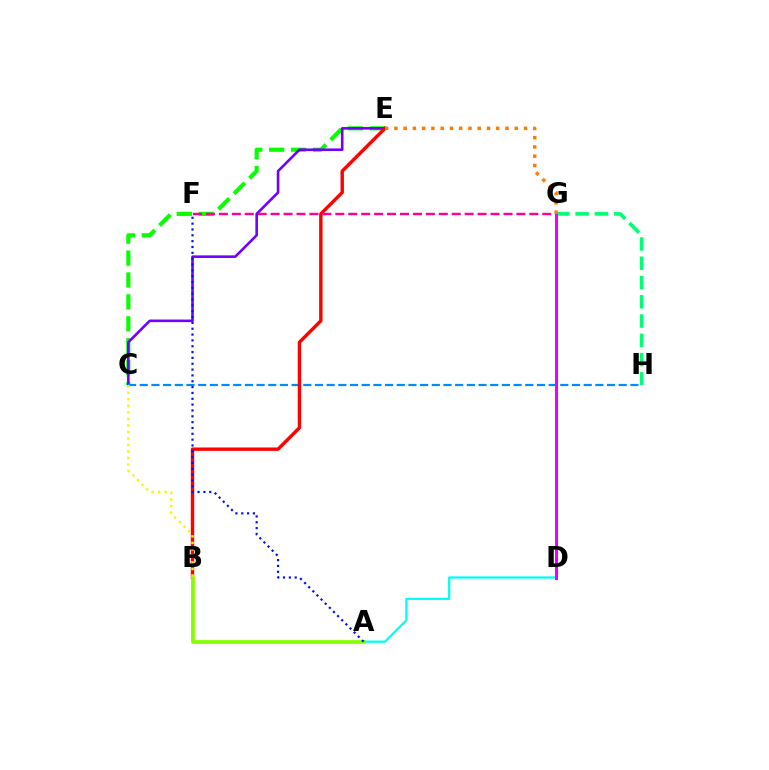{('C', 'E'): [{'color': '#08ff00', 'line_style': 'dashed', 'thickness': 2.98}, {'color': '#7200ff', 'line_style': 'solid', 'thickness': 1.87}], ('G', 'H'): [{'color': '#00ff74', 'line_style': 'dashed', 'thickness': 2.62}], ('C', 'H'): [{'color': '#008cff', 'line_style': 'dashed', 'thickness': 1.59}], ('A', 'D'): [{'color': '#00fff6', 'line_style': 'solid', 'thickness': 1.62}], ('B', 'E'): [{'color': '#ff0000', 'line_style': 'solid', 'thickness': 2.44}], ('A', 'B'): [{'color': '#84ff00', 'line_style': 'solid', 'thickness': 2.7}], ('B', 'C'): [{'color': '#fcf500', 'line_style': 'dotted', 'thickness': 1.77}], ('F', 'G'): [{'color': '#ff0094', 'line_style': 'dashed', 'thickness': 1.76}], ('A', 'F'): [{'color': '#0010ff', 'line_style': 'dotted', 'thickness': 1.59}], ('D', 'G'): [{'color': '#ee00ff', 'line_style': 'solid', 'thickness': 2.18}], ('E', 'G'): [{'color': '#ff7c00', 'line_style': 'dotted', 'thickness': 2.52}]}